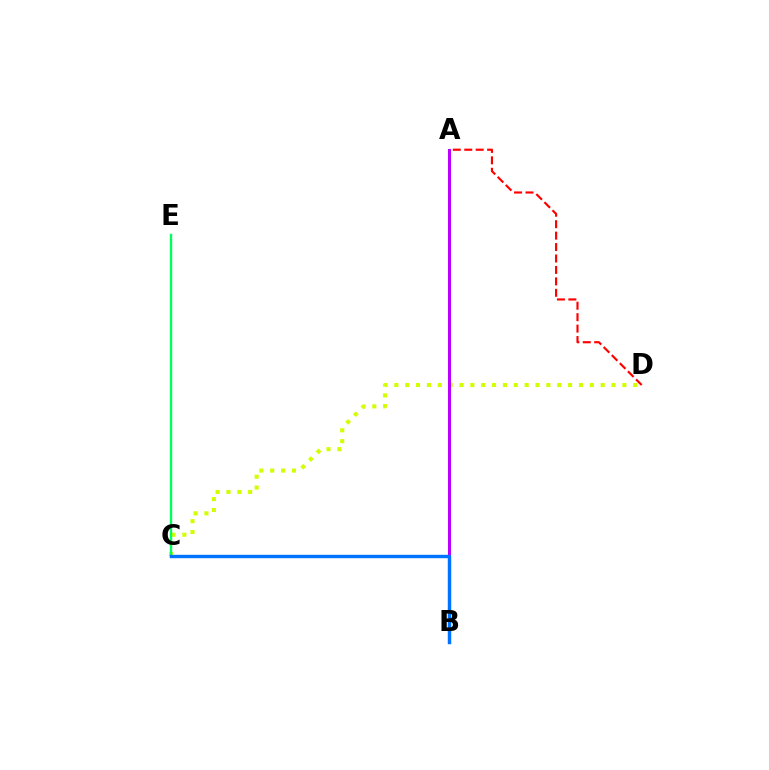{('C', 'D'): [{'color': '#d1ff00', 'line_style': 'dotted', 'thickness': 2.95}], ('C', 'E'): [{'color': '#00ff5c', 'line_style': 'solid', 'thickness': 1.72}], ('A', 'D'): [{'color': '#ff0000', 'line_style': 'dashed', 'thickness': 1.55}], ('A', 'B'): [{'color': '#b900ff', 'line_style': 'solid', 'thickness': 2.2}], ('B', 'C'): [{'color': '#0074ff', 'line_style': 'solid', 'thickness': 2.45}]}